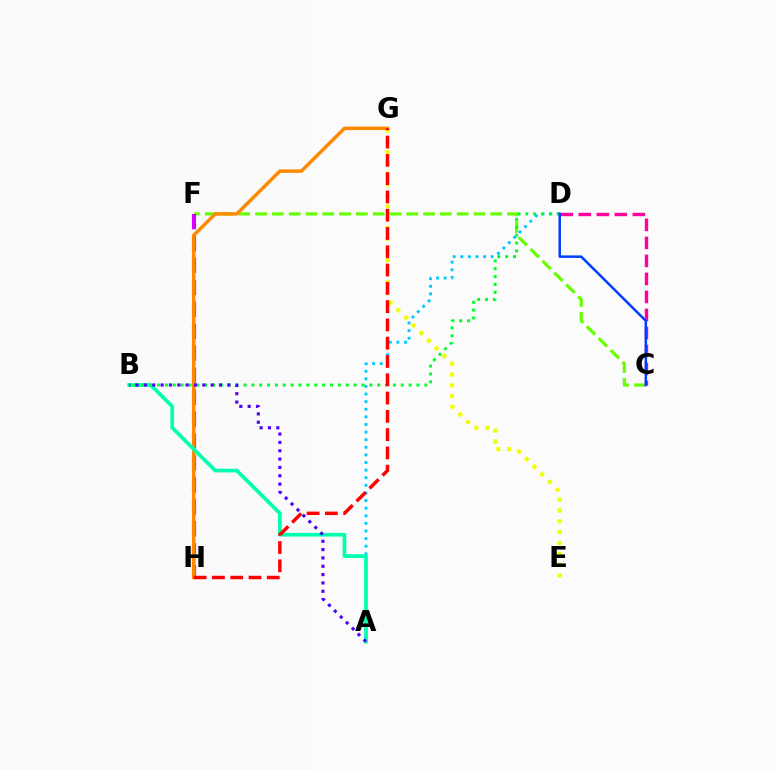{('E', 'G'): [{'color': '#eeff00', 'line_style': 'dotted', 'thickness': 2.94}], ('C', 'F'): [{'color': '#66ff00', 'line_style': 'dashed', 'thickness': 2.28}], ('A', 'D'): [{'color': '#00c7ff', 'line_style': 'dotted', 'thickness': 2.07}], ('F', 'H'): [{'color': '#d600ff', 'line_style': 'dashed', 'thickness': 2.98}], ('C', 'D'): [{'color': '#ff00a0', 'line_style': 'dashed', 'thickness': 2.45}, {'color': '#003fff', 'line_style': 'solid', 'thickness': 1.81}], ('G', 'H'): [{'color': '#ff8800', 'line_style': 'solid', 'thickness': 2.5}, {'color': '#ff0000', 'line_style': 'dashed', 'thickness': 2.48}], ('A', 'B'): [{'color': '#00ffaf', 'line_style': 'solid', 'thickness': 2.67}, {'color': '#4f00ff', 'line_style': 'dotted', 'thickness': 2.27}], ('B', 'D'): [{'color': '#00ff27', 'line_style': 'dotted', 'thickness': 2.14}]}